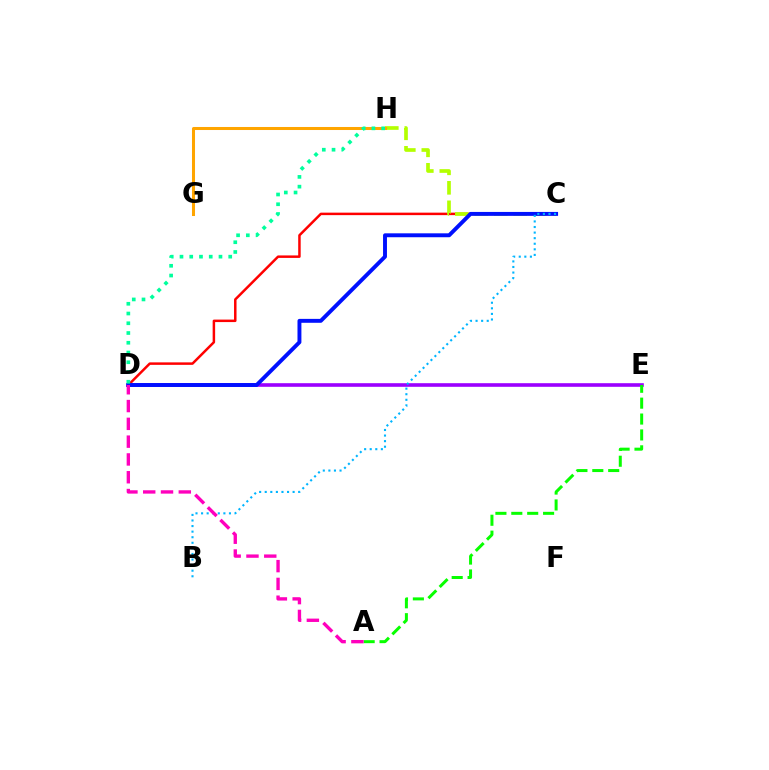{('D', 'E'): [{'color': '#9b00ff', 'line_style': 'solid', 'thickness': 2.6}], ('C', 'D'): [{'color': '#ff0000', 'line_style': 'solid', 'thickness': 1.79}, {'color': '#0010ff', 'line_style': 'solid', 'thickness': 2.82}], ('C', 'H'): [{'color': '#b3ff00', 'line_style': 'dashed', 'thickness': 2.65}], ('A', 'E'): [{'color': '#08ff00', 'line_style': 'dashed', 'thickness': 2.16}], ('B', 'C'): [{'color': '#00b5ff', 'line_style': 'dotted', 'thickness': 1.52}], ('G', 'H'): [{'color': '#ffa500', 'line_style': 'solid', 'thickness': 2.18}], ('A', 'D'): [{'color': '#ff00bd', 'line_style': 'dashed', 'thickness': 2.42}], ('D', 'H'): [{'color': '#00ff9d', 'line_style': 'dotted', 'thickness': 2.65}]}